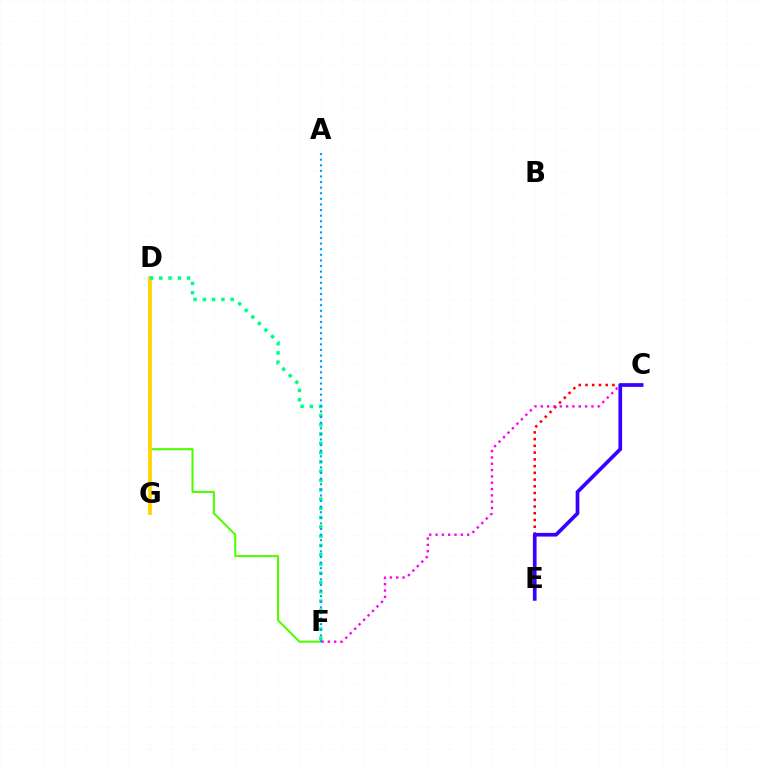{('C', 'E'): [{'color': '#ff0000', 'line_style': 'dotted', 'thickness': 1.83}, {'color': '#3700ff', 'line_style': 'solid', 'thickness': 2.65}], ('D', 'F'): [{'color': '#4fff00', 'line_style': 'solid', 'thickness': 1.5}, {'color': '#00ff86', 'line_style': 'dotted', 'thickness': 2.52}], ('D', 'G'): [{'color': '#ffd500', 'line_style': 'solid', 'thickness': 2.71}], ('C', 'F'): [{'color': '#ff00ed', 'line_style': 'dotted', 'thickness': 1.72}], ('A', 'F'): [{'color': '#009eff', 'line_style': 'dotted', 'thickness': 1.52}]}